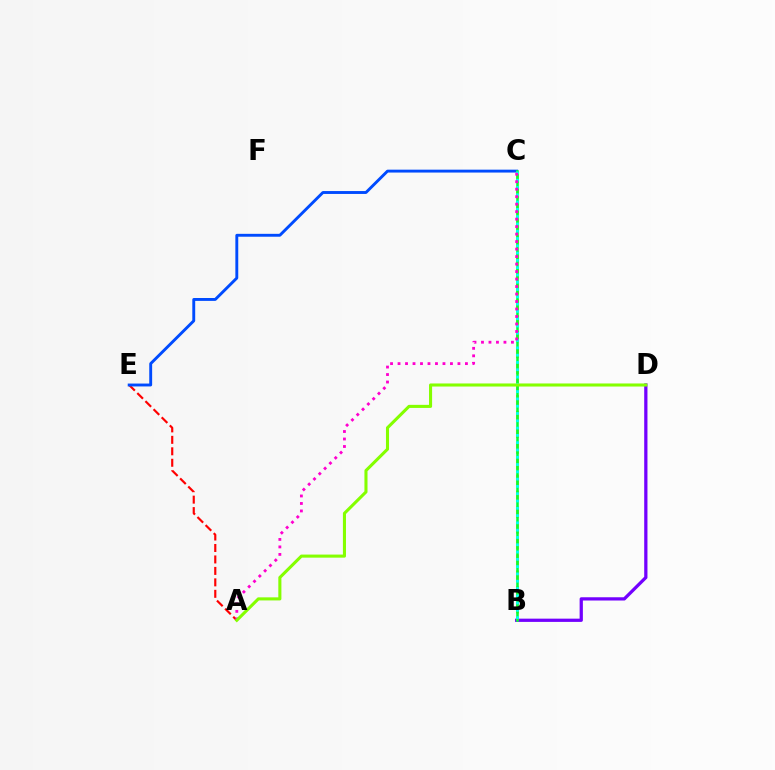{('A', 'E'): [{'color': '#ff0000', 'line_style': 'dashed', 'thickness': 1.56}], ('B', 'D'): [{'color': '#7200ff', 'line_style': 'solid', 'thickness': 2.34}], ('C', 'E'): [{'color': '#004bff', 'line_style': 'solid', 'thickness': 2.08}], ('B', 'C'): [{'color': '#ffbd00', 'line_style': 'dashed', 'thickness': 2.17}, {'color': '#00ff39', 'line_style': 'solid', 'thickness': 1.84}, {'color': '#00fff6', 'line_style': 'dotted', 'thickness': 1.98}], ('A', 'C'): [{'color': '#ff00cf', 'line_style': 'dotted', 'thickness': 2.03}], ('A', 'D'): [{'color': '#84ff00', 'line_style': 'solid', 'thickness': 2.21}]}